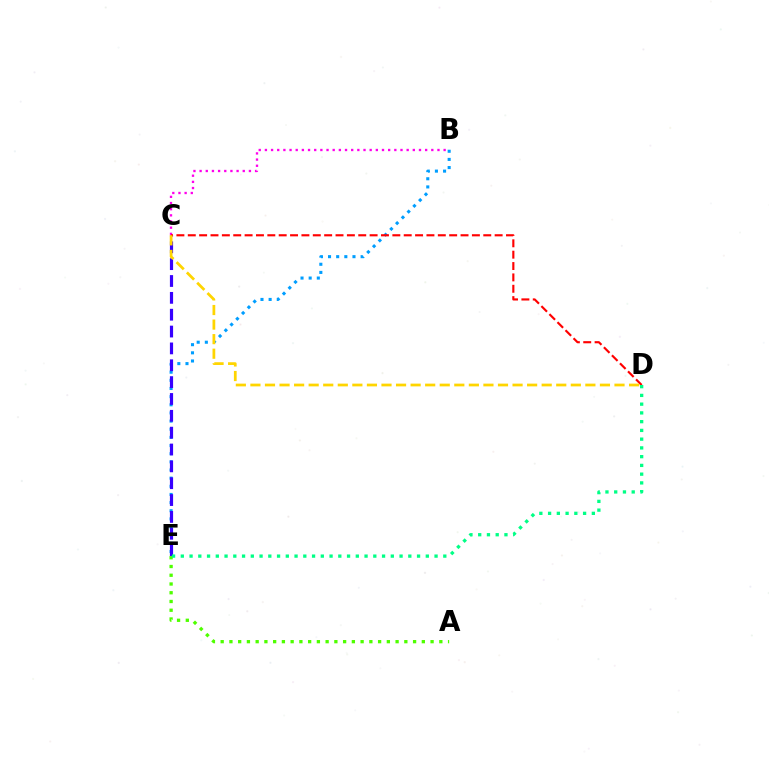{('B', 'E'): [{'color': '#009eff', 'line_style': 'dotted', 'thickness': 2.21}], ('B', 'C'): [{'color': '#ff00ed', 'line_style': 'dotted', 'thickness': 1.67}], ('C', 'E'): [{'color': '#3700ff', 'line_style': 'dashed', 'thickness': 2.29}], ('A', 'E'): [{'color': '#4fff00', 'line_style': 'dotted', 'thickness': 2.38}], ('C', 'D'): [{'color': '#ff0000', 'line_style': 'dashed', 'thickness': 1.54}, {'color': '#ffd500', 'line_style': 'dashed', 'thickness': 1.98}], ('D', 'E'): [{'color': '#00ff86', 'line_style': 'dotted', 'thickness': 2.38}]}